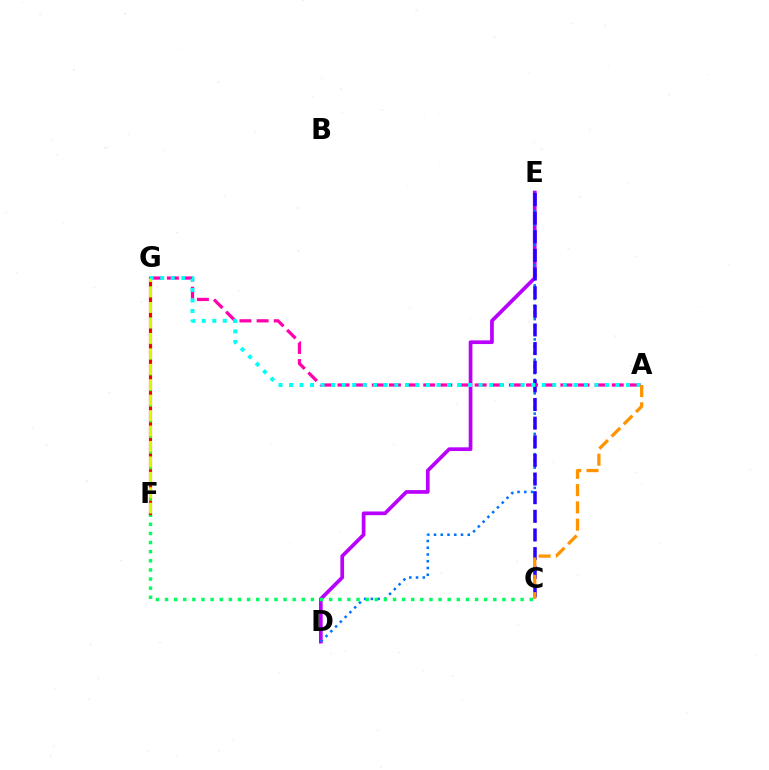{('D', 'E'): [{'color': '#b900ff', 'line_style': 'solid', 'thickness': 2.66}, {'color': '#0074ff', 'line_style': 'dotted', 'thickness': 1.83}], ('C', 'F'): [{'color': '#00ff5c', 'line_style': 'dotted', 'thickness': 2.48}], ('F', 'G'): [{'color': '#ff0000', 'line_style': 'solid', 'thickness': 2.28}, {'color': '#3dff00', 'line_style': 'dotted', 'thickness': 2.13}, {'color': '#d1ff00', 'line_style': 'dashed', 'thickness': 2.1}], ('C', 'E'): [{'color': '#2500ff', 'line_style': 'dashed', 'thickness': 2.53}], ('A', 'G'): [{'color': '#ff00ac', 'line_style': 'dashed', 'thickness': 2.33}, {'color': '#00fff6', 'line_style': 'dotted', 'thickness': 2.86}], ('A', 'C'): [{'color': '#ff9400', 'line_style': 'dashed', 'thickness': 2.35}]}